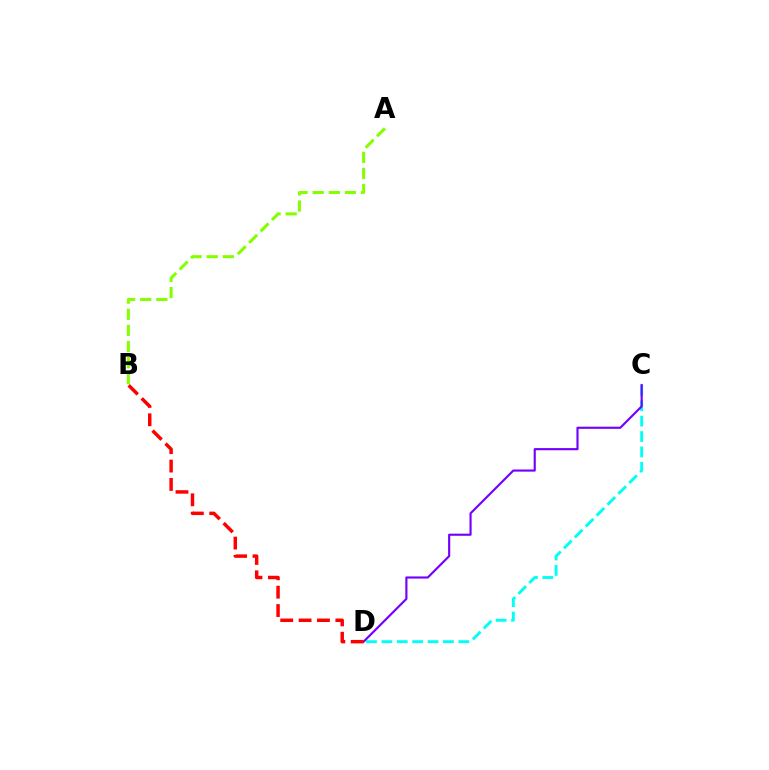{('C', 'D'): [{'color': '#00fff6', 'line_style': 'dashed', 'thickness': 2.09}, {'color': '#7200ff', 'line_style': 'solid', 'thickness': 1.54}], ('A', 'B'): [{'color': '#84ff00', 'line_style': 'dashed', 'thickness': 2.19}], ('B', 'D'): [{'color': '#ff0000', 'line_style': 'dashed', 'thickness': 2.5}]}